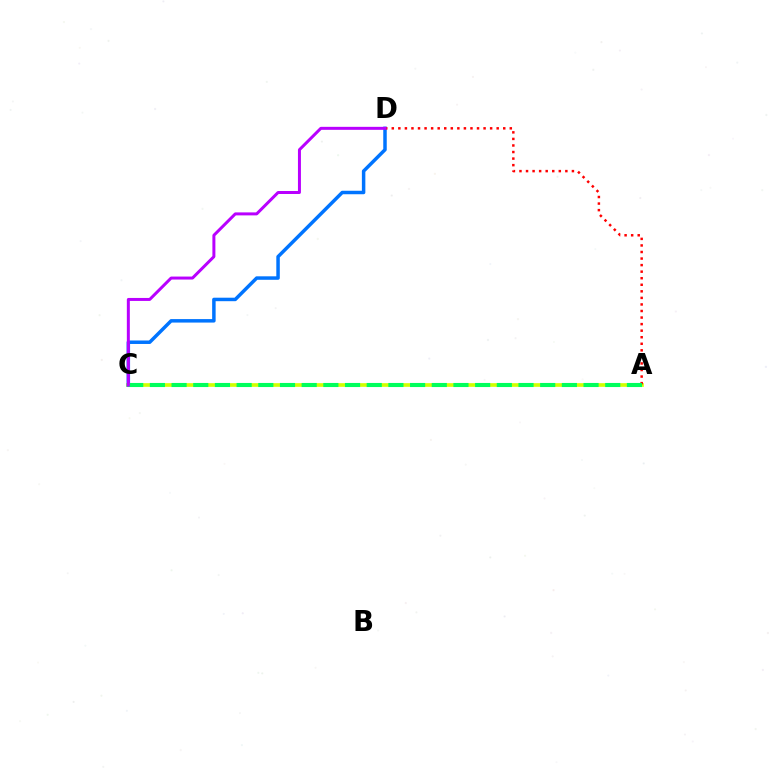{('A', 'C'): [{'color': '#d1ff00', 'line_style': 'solid', 'thickness': 2.64}, {'color': '#00ff5c', 'line_style': 'dashed', 'thickness': 2.95}], ('C', 'D'): [{'color': '#0074ff', 'line_style': 'solid', 'thickness': 2.51}, {'color': '#b900ff', 'line_style': 'solid', 'thickness': 2.15}], ('A', 'D'): [{'color': '#ff0000', 'line_style': 'dotted', 'thickness': 1.78}]}